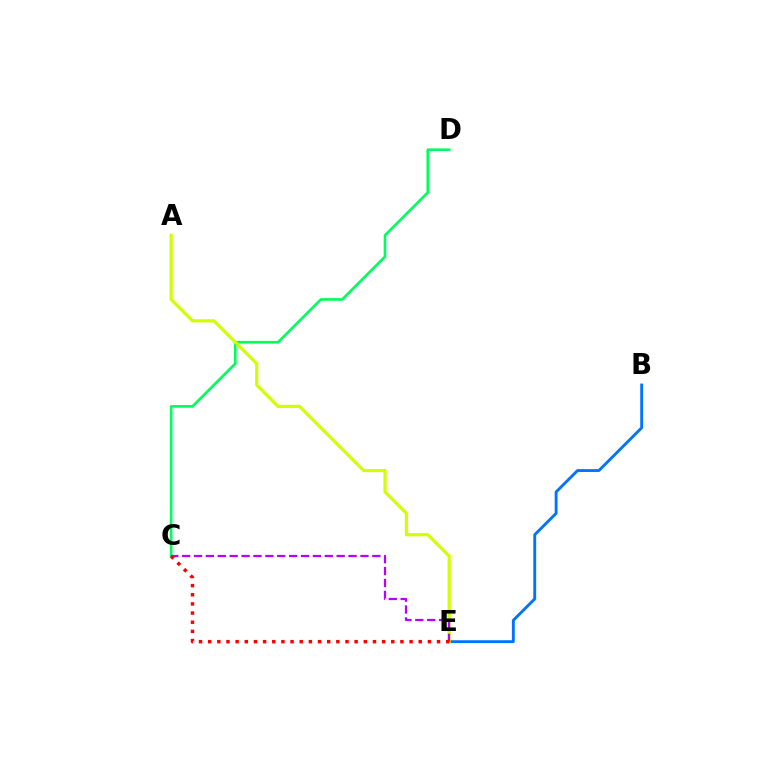{('B', 'E'): [{'color': '#0074ff', 'line_style': 'solid', 'thickness': 2.07}], ('C', 'D'): [{'color': '#00ff5c', 'line_style': 'solid', 'thickness': 1.91}], ('A', 'E'): [{'color': '#d1ff00', 'line_style': 'solid', 'thickness': 2.29}], ('C', 'E'): [{'color': '#b900ff', 'line_style': 'dashed', 'thickness': 1.61}, {'color': '#ff0000', 'line_style': 'dotted', 'thickness': 2.49}]}